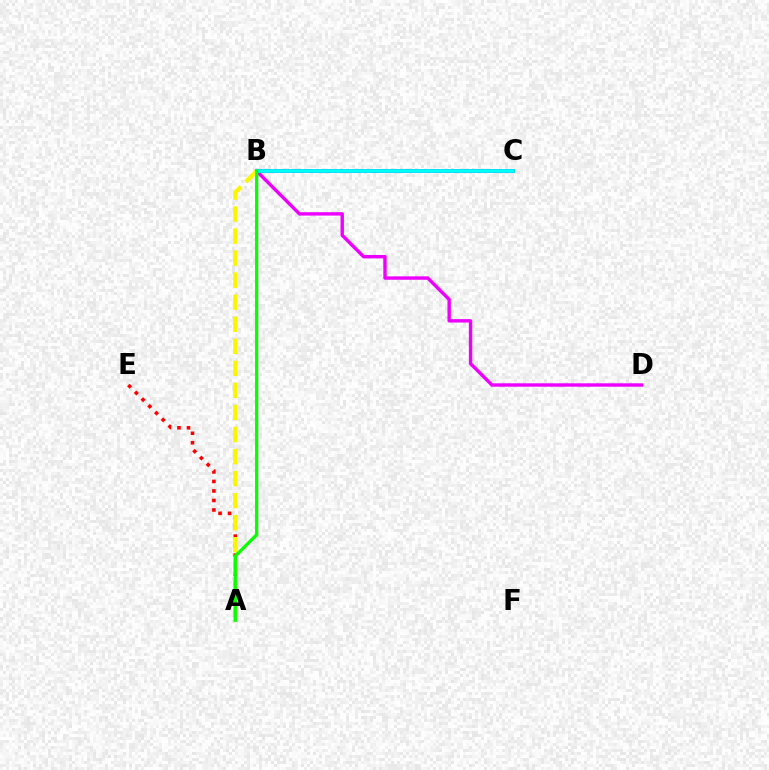{('B', 'D'): [{'color': '#ee00ff', 'line_style': 'solid', 'thickness': 2.45}], ('B', 'C'): [{'color': '#0010ff', 'line_style': 'solid', 'thickness': 2.63}, {'color': '#00fff6', 'line_style': 'solid', 'thickness': 2.68}], ('A', 'E'): [{'color': '#ff0000', 'line_style': 'dotted', 'thickness': 2.58}], ('A', 'B'): [{'color': '#fcf500', 'line_style': 'dashed', 'thickness': 2.99}, {'color': '#08ff00', 'line_style': 'solid', 'thickness': 2.34}]}